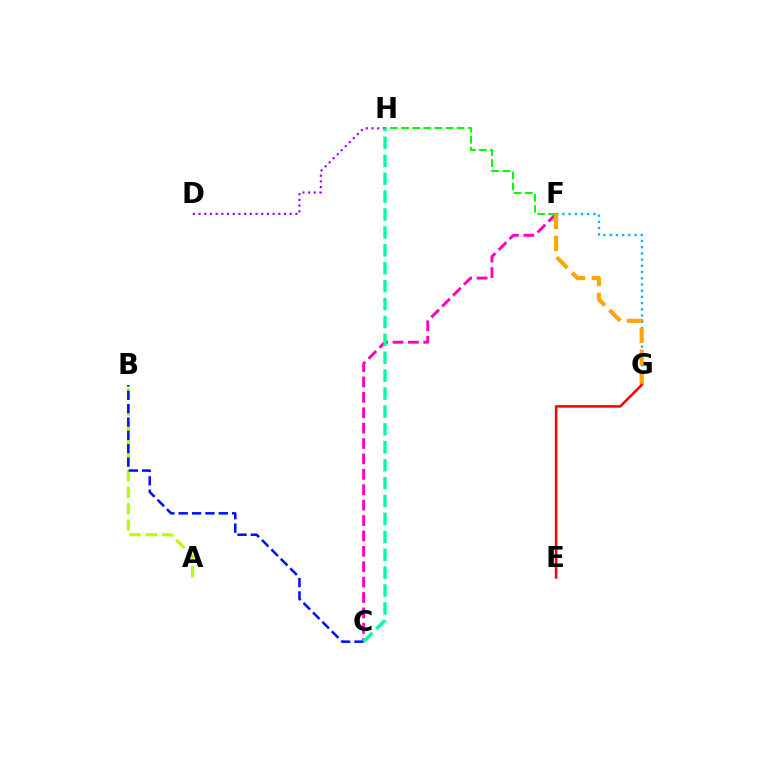{('C', 'F'): [{'color': '#ff00bd', 'line_style': 'dashed', 'thickness': 2.09}], ('F', 'H'): [{'color': '#08ff00', 'line_style': 'dashed', 'thickness': 1.51}], ('F', 'G'): [{'color': '#00b5ff', 'line_style': 'dotted', 'thickness': 1.69}, {'color': '#ffa500', 'line_style': 'dashed', 'thickness': 2.96}], ('A', 'B'): [{'color': '#b3ff00', 'line_style': 'dashed', 'thickness': 2.23}], ('B', 'C'): [{'color': '#0010ff', 'line_style': 'dashed', 'thickness': 1.82}], ('E', 'G'): [{'color': '#ff0000', 'line_style': 'solid', 'thickness': 1.82}], ('D', 'H'): [{'color': '#9b00ff', 'line_style': 'dotted', 'thickness': 1.55}], ('C', 'H'): [{'color': '#00ff9d', 'line_style': 'dashed', 'thickness': 2.43}]}